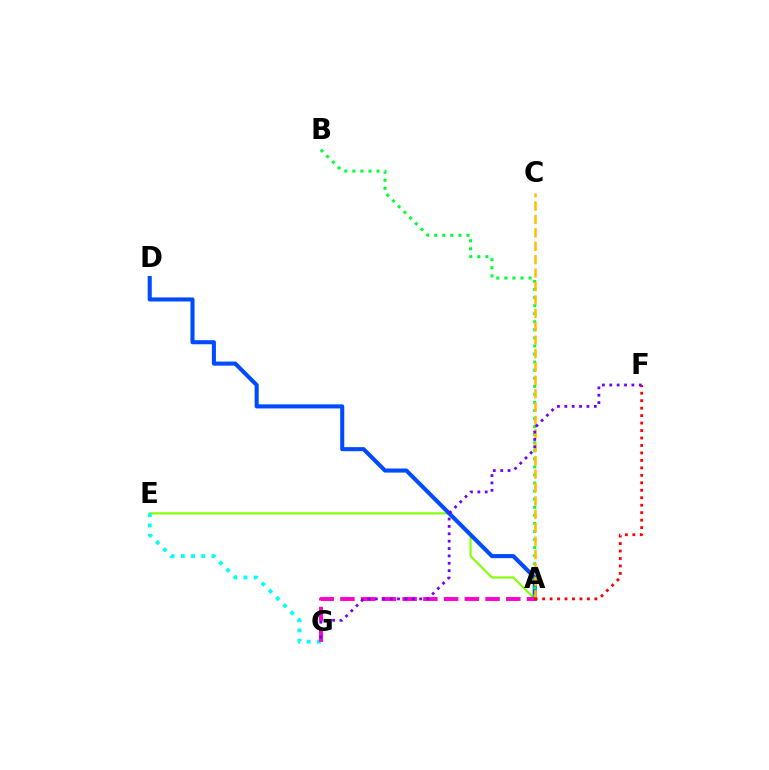{('A', 'E'): [{'color': '#84ff00', 'line_style': 'solid', 'thickness': 1.52}], ('A', 'D'): [{'color': '#004bff', 'line_style': 'solid', 'thickness': 2.93}], ('A', 'B'): [{'color': '#00ff39', 'line_style': 'dotted', 'thickness': 2.19}], ('A', 'C'): [{'color': '#ffbd00', 'line_style': 'dashed', 'thickness': 1.82}], ('E', 'G'): [{'color': '#00fff6', 'line_style': 'dotted', 'thickness': 2.78}], ('A', 'G'): [{'color': '#ff00cf', 'line_style': 'dashed', 'thickness': 2.82}], ('A', 'F'): [{'color': '#ff0000', 'line_style': 'dotted', 'thickness': 2.03}], ('F', 'G'): [{'color': '#7200ff', 'line_style': 'dotted', 'thickness': 2.0}]}